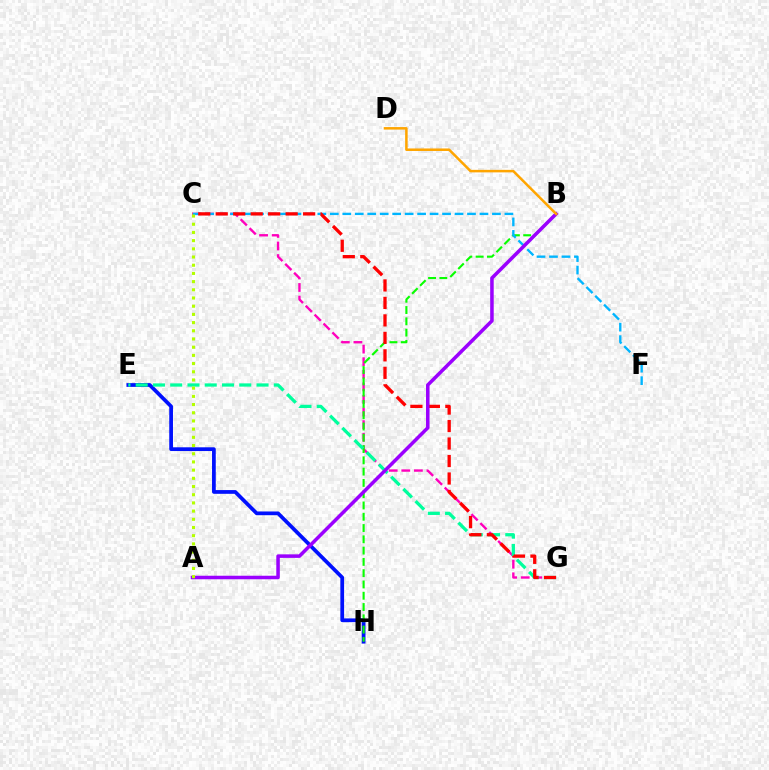{('C', 'G'): [{'color': '#ff00bd', 'line_style': 'dashed', 'thickness': 1.71}, {'color': '#ff0000', 'line_style': 'dashed', 'thickness': 2.37}], ('E', 'H'): [{'color': '#0010ff', 'line_style': 'solid', 'thickness': 2.69}], ('B', 'H'): [{'color': '#08ff00', 'line_style': 'dashed', 'thickness': 1.53}], ('E', 'G'): [{'color': '#00ff9d', 'line_style': 'dashed', 'thickness': 2.35}], ('C', 'F'): [{'color': '#00b5ff', 'line_style': 'dashed', 'thickness': 1.69}], ('A', 'B'): [{'color': '#9b00ff', 'line_style': 'solid', 'thickness': 2.54}], ('B', 'D'): [{'color': '#ffa500', 'line_style': 'solid', 'thickness': 1.82}], ('A', 'C'): [{'color': '#b3ff00', 'line_style': 'dotted', 'thickness': 2.23}]}